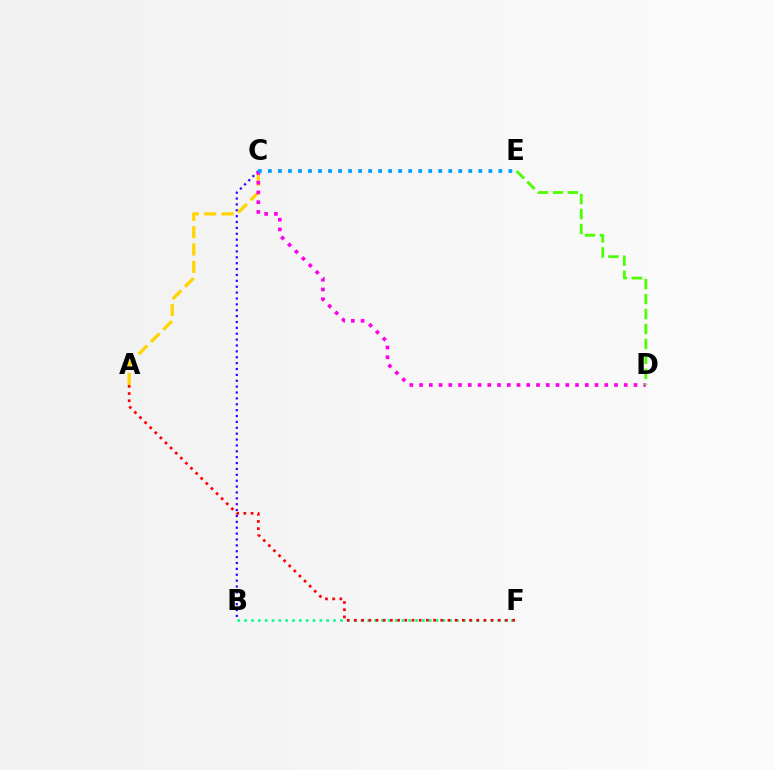{('B', 'C'): [{'color': '#3700ff', 'line_style': 'dotted', 'thickness': 1.6}], ('A', 'C'): [{'color': '#ffd500', 'line_style': 'dashed', 'thickness': 2.36}], ('C', 'D'): [{'color': '#ff00ed', 'line_style': 'dotted', 'thickness': 2.65}], ('B', 'F'): [{'color': '#00ff86', 'line_style': 'dotted', 'thickness': 1.86}], ('A', 'F'): [{'color': '#ff0000', 'line_style': 'dotted', 'thickness': 1.95}], ('C', 'E'): [{'color': '#009eff', 'line_style': 'dotted', 'thickness': 2.72}], ('D', 'E'): [{'color': '#4fff00', 'line_style': 'dashed', 'thickness': 2.03}]}